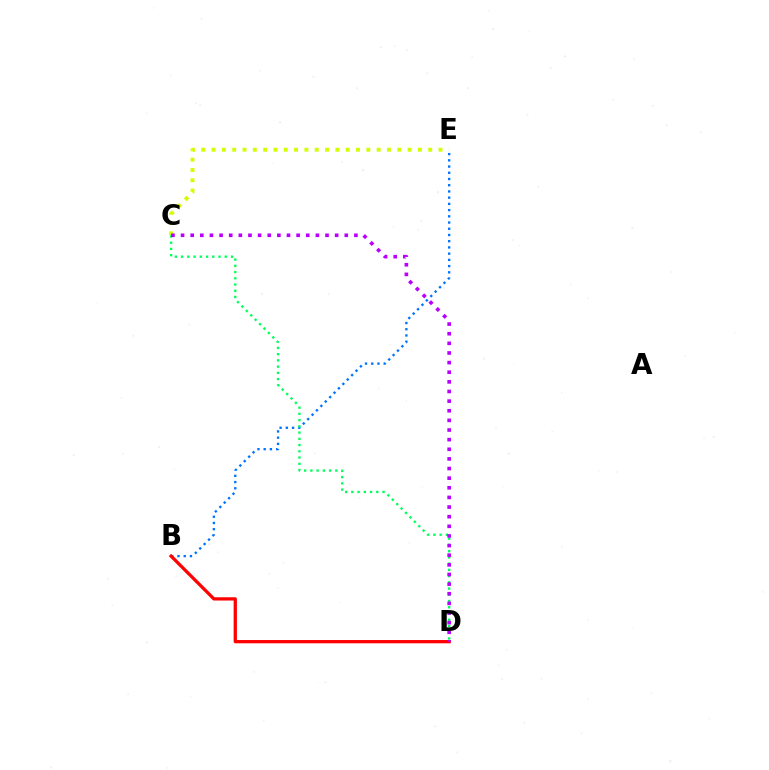{('B', 'E'): [{'color': '#0074ff', 'line_style': 'dotted', 'thickness': 1.69}], ('C', 'E'): [{'color': '#d1ff00', 'line_style': 'dotted', 'thickness': 2.8}], ('B', 'D'): [{'color': '#ff0000', 'line_style': 'solid', 'thickness': 2.35}], ('C', 'D'): [{'color': '#00ff5c', 'line_style': 'dotted', 'thickness': 1.69}, {'color': '#b900ff', 'line_style': 'dotted', 'thickness': 2.62}]}